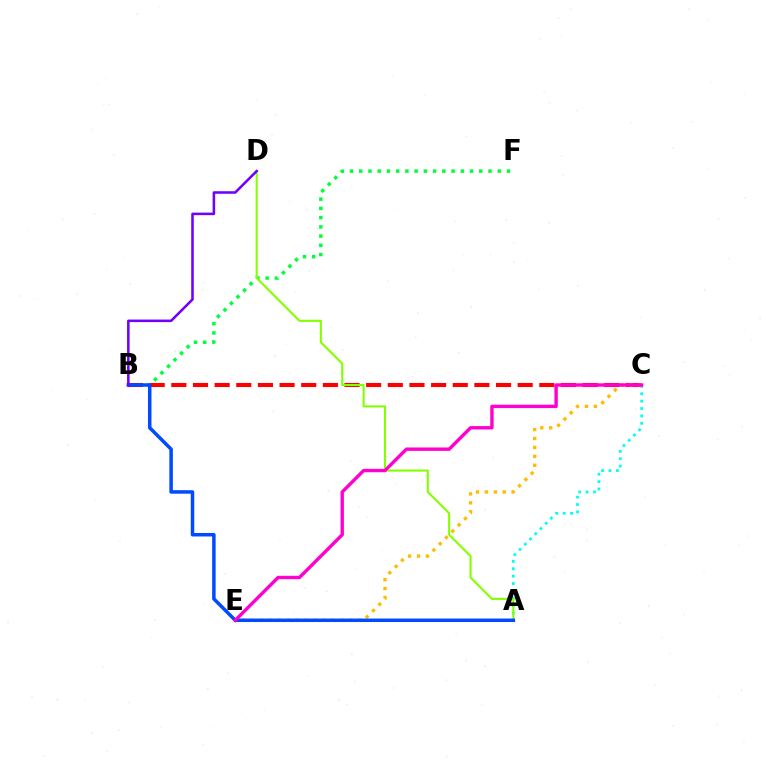{('A', 'C'): [{'color': '#00fff6', 'line_style': 'dotted', 'thickness': 2.01}], ('B', 'F'): [{'color': '#00ff39', 'line_style': 'dotted', 'thickness': 2.51}], ('B', 'C'): [{'color': '#ff0000', 'line_style': 'dashed', 'thickness': 2.94}], ('C', 'E'): [{'color': '#ffbd00', 'line_style': 'dotted', 'thickness': 2.42}, {'color': '#ff00cf', 'line_style': 'solid', 'thickness': 2.44}], ('A', 'D'): [{'color': '#84ff00', 'line_style': 'solid', 'thickness': 1.5}], ('A', 'B'): [{'color': '#004bff', 'line_style': 'solid', 'thickness': 2.52}], ('B', 'D'): [{'color': '#7200ff', 'line_style': 'solid', 'thickness': 1.84}]}